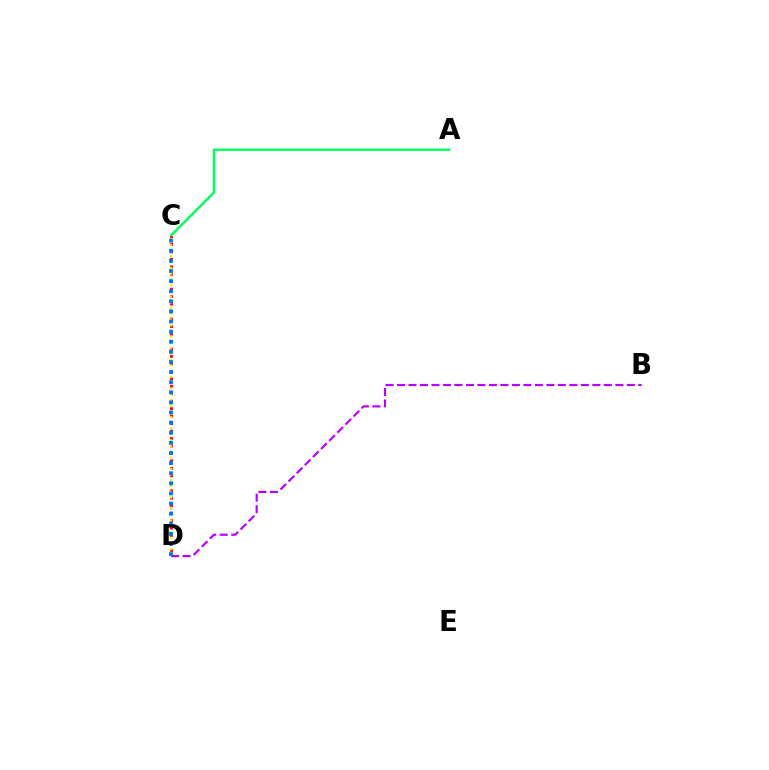{('C', 'D'): [{'color': '#ff0000', 'line_style': 'dotted', 'thickness': 2.03}, {'color': '#d1ff00', 'line_style': 'dotted', 'thickness': 1.56}, {'color': '#0074ff', 'line_style': 'dotted', 'thickness': 2.75}], ('B', 'D'): [{'color': '#b900ff', 'line_style': 'dashed', 'thickness': 1.56}], ('A', 'C'): [{'color': '#00ff5c', 'line_style': 'solid', 'thickness': 1.74}]}